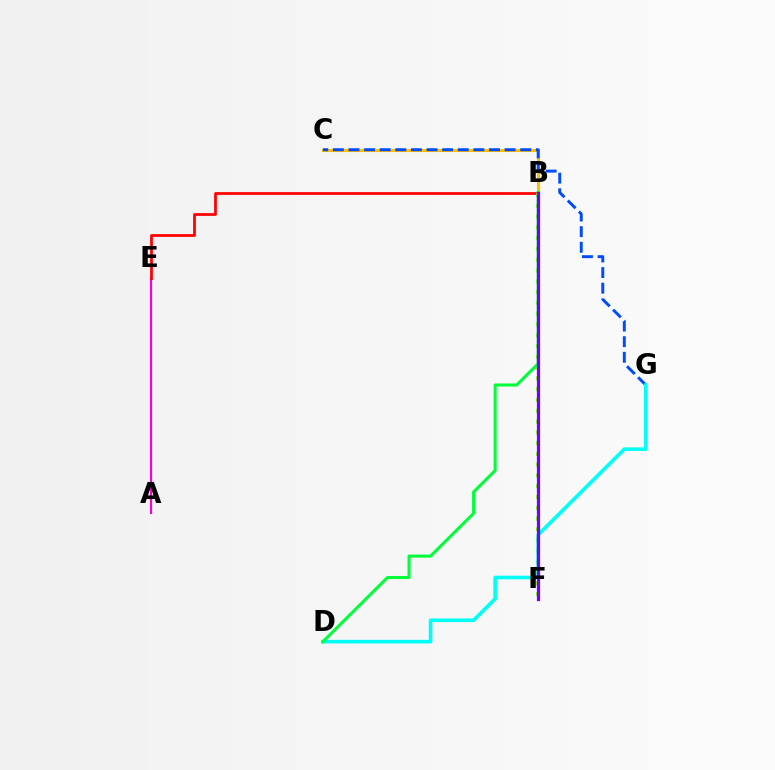{('A', 'E'): [{'color': '#ff00cf', 'line_style': 'solid', 'thickness': 1.58}], ('B', 'E'): [{'color': '#ff0000', 'line_style': 'solid', 'thickness': 1.97}], ('B', 'C'): [{'color': '#ffbd00', 'line_style': 'solid', 'thickness': 2.22}], ('B', 'F'): [{'color': '#84ff00', 'line_style': 'dotted', 'thickness': 2.93}, {'color': '#7200ff', 'line_style': 'solid', 'thickness': 2.32}], ('C', 'G'): [{'color': '#004bff', 'line_style': 'dashed', 'thickness': 2.12}], ('D', 'G'): [{'color': '#00fff6', 'line_style': 'solid', 'thickness': 2.6}], ('B', 'D'): [{'color': '#00ff39', 'line_style': 'solid', 'thickness': 2.2}]}